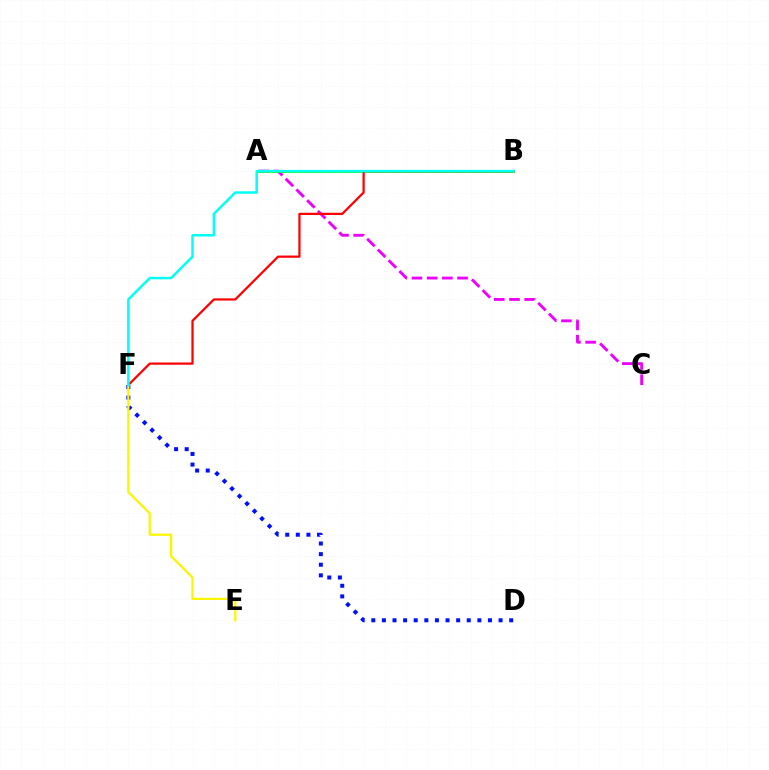{('A', 'C'): [{'color': '#ee00ff', 'line_style': 'dashed', 'thickness': 2.06}], ('D', 'F'): [{'color': '#0010ff', 'line_style': 'dotted', 'thickness': 2.88}], ('A', 'B'): [{'color': '#08ff00', 'line_style': 'solid', 'thickness': 2.0}], ('B', 'F'): [{'color': '#ff0000', 'line_style': 'solid', 'thickness': 1.61}, {'color': '#00fff6', 'line_style': 'solid', 'thickness': 1.78}], ('E', 'F'): [{'color': '#fcf500', 'line_style': 'solid', 'thickness': 1.62}]}